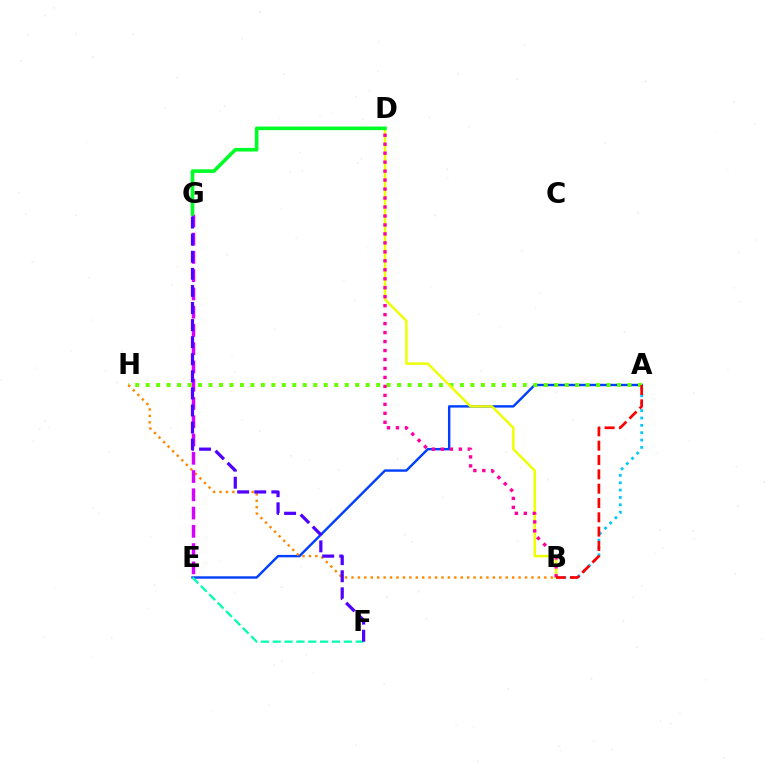{('A', 'B'): [{'color': '#00c7ff', 'line_style': 'dotted', 'thickness': 2.0}, {'color': '#ff0000', 'line_style': 'dashed', 'thickness': 1.95}], ('A', 'E'): [{'color': '#003fff', 'line_style': 'solid', 'thickness': 1.73}], ('A', 'H'): [{'color': '#66ff00', 'line_style': 'dotted', 'thickness': 2.85}], ('B', 'D'): [{'color': '#eeff00', 'line_style': 'solid', 'thickness': 1.77}, {'color': '#ff00a0', 'line_style': 'dotted', 'thickness': 2.44}], ('B', 'H'): [{'color': '#ff8800', 'line_style': 'dotted', 'thickness': 1.75}], ('E', 'F'): [{'color': '#00ffaf', 'line_style': 'dashed', 'thickness': 1.61}], ('E', 'G'): [{'color': '#d600ff', 'line_style': 'dashed', 'thickness': 2.48}], ('D', 'G'): [{'color': '#00ff27', 'line_style': 'solid', 'thickness': 2.6}], ('F', 'G'): [{'color': '#4f00ff', 'line_style': 'dashed', 'thickness': 2.32}]}